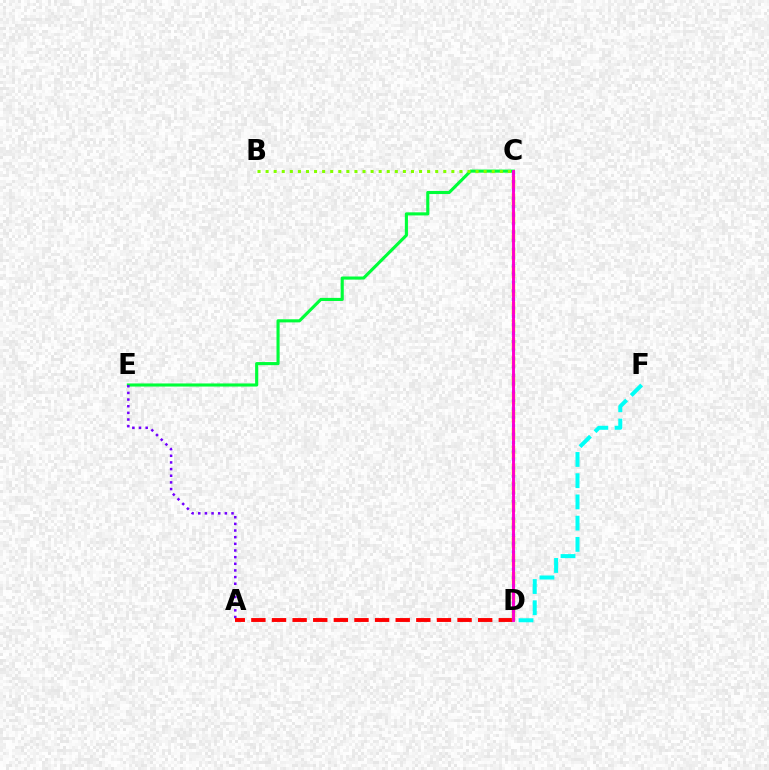{('C', 'E'): [{'color': '#00ff39', 'line_style': 'solid', 'thickness': 2.24}], ('D', 'F'): [{'color': '#00fff6', 'line_style': 'dashed', 'thickness': 2.88}], ('A', 'E'): [{'color': '#7200ff', 'line_style': 'dotted', 'thickness': 1.81}], ('A', 'D'): [{'color': '#ff0000', 'line_style': 'dashed', 'thickness': 2.8}], ('C', 'D'): [{'color': '#ffbd00', 'line_style': 'dashed', 'thickness': 2.45}, {'color': '#004bff', 'line_style': 'dotted', 'thickness': 2.29}, {'color': '#ff00cf', 'line_style': 'solid', 'thickness': 2.1}], ('B', 'C'): [{'color': '#84ff00', 'line_style': 'dotted', 'thickness': 2.19}]}